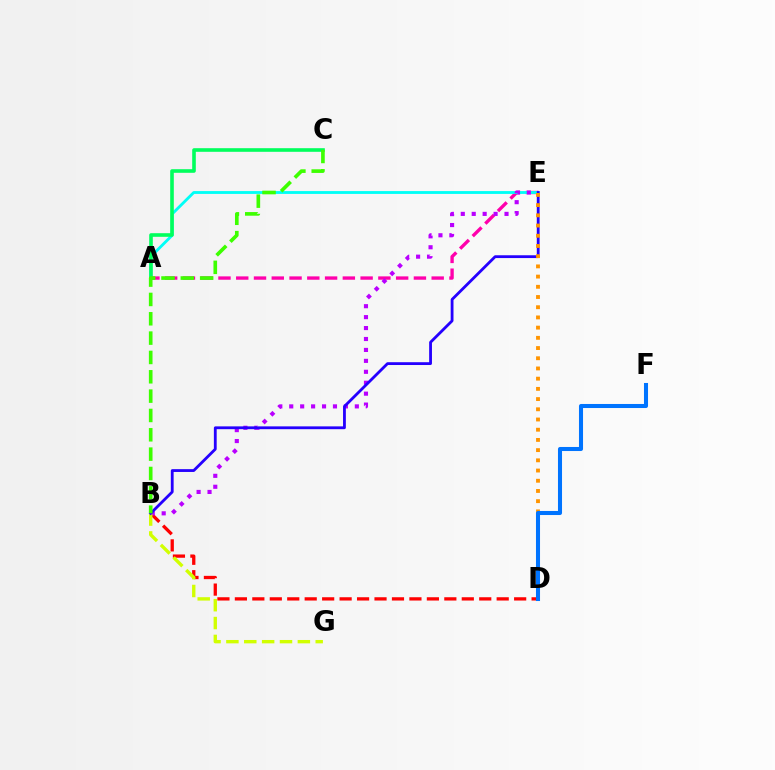{('A', 'E'): [{'color': '#ff00ac', 'line_style': 'dashed', 'thickness': 2.41}, {'color': '#00fff6', 'line_style': 'solid', 'thickness': 2.04}], ('B', 'D'): [{'color': '#ff0000', 'line_style': 'dashed', 'thickness': 2.37}], ('B', 'E'): [{'color': '#b900ff', 'line_style': 'dotted', 'thickness': 2.97}, {'color': '#2500ff', 'line_style': 'solid', 'thickness': 2.02}], ('A', 'C'): [{'color': '#00ff5c', 'line_style': 'solid', 'thickness': 2.6}], ('B', 'G'): [{'color': '#d1ff00', 'line_style': 'dashed', 'thickness': 2.43}], ('B', 'C'): [{'color': '#3dff00', 'line_style': 'dashed', 'thickness': 2.63}], ('D', 'E'): [{'color': '#ff9400', 'line_style': 'dotted', 'thickness': 2.77}], ('D', 'F'): [{'color': '#0074ff', 'line_style': 'solid', 'thickness': 2.92}]}